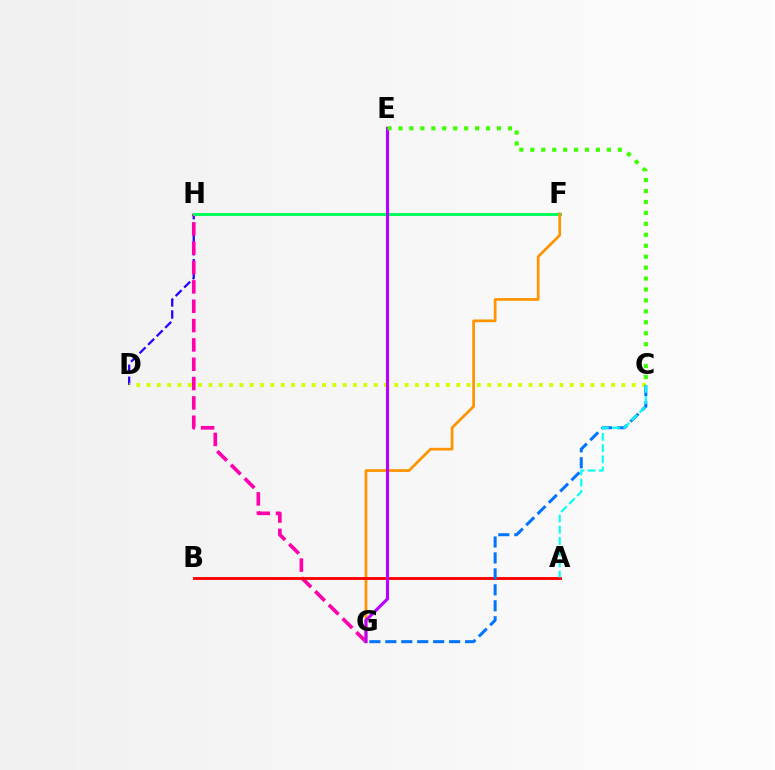{('D', 'H'): [{'color': '#2500ff', 'line_style': 'dashed', 'thickness': 1.63}], ('G', 'H'): [{'color': '#ff00ac', 'line_style': 'dashed', 'thickness': 2.63}], ('F', 'H'): [{'color': '#00ff5c', 'line_style': 'solid', 'thickness': 2.13}], ('C', 'D'): [{'color': '#d1ff00', 'line_style': 'dotted', 'thickness': 2.81}], ('F', 'G'): [{'color': '#ff9400', 'line_style': 'solid', 'thickness': 1.97}], ('A', 'B'): [{'color': '#ff0000', 'line_style': 'solid', 'thickness': 2.06}], ('E', 'G'): [{'color': '#b900ff', 'line_style': 'solid', 'thickness': 2.23}], ('C', 'G'): [{'color': '#0074ff', 'line_style': 'dashed', 'thickness': 2.17}], ('C', 'E'): [{'color': '#3dff00', 'line_style': 'dotted', 'thickness': 2.97}], ('A', 'C'): [{'color': '#00fff6', 'line_style': 'dashed', 'thickness': 1.52}]}